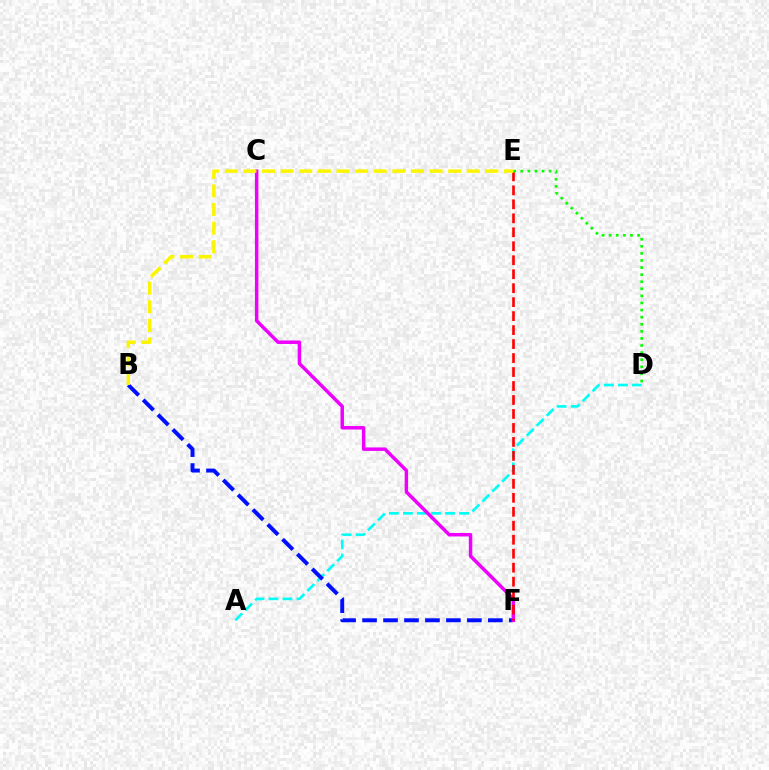{('A', 'D'): [{'color': '#00fff6', 'line_style': 'dashed', 'thickness': 1.91}], ('B', 'F'): [{'color': '#0010ff', 'line_style': 'dashed', 'thickness': 2.85}], ('C', 'F'): [{'color': '#ee00ff', 'line_style': 'solid', 'thickness': 2.5}], ('E', 'F'): [{'color': '#ff0000', 'line_style': 'dashed', 'thickness': 1.9}], ('D', 'E'): [{'color': '#08ff00', 'line_style': 'dotted', 'thickness': 1.93}], ('B', 'E'): [{'color': '#fcf500', 'line_style': 'dashed', 'thickness': 2.53}]}